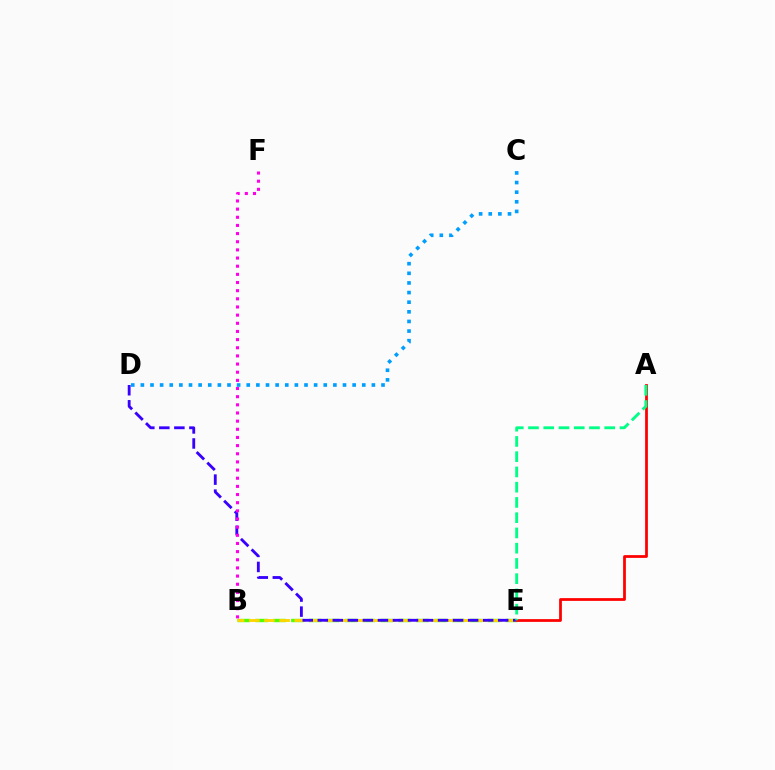{('B', 'E'): [{'color': '#4fff00', 'line_style': 'dashed', 'thickness': 2.43}, {'color': '#ffd500', 'line_style': 'dashed', 'thickness': 2.06}], ('D', 'E'): [{'color': '#3700ff', 'line_style': 'dashed', 'thickness': 2.04}], ('A', 'E'): [{'color': '#ff0000', 'line_style': 'solid', 'thickness': 1.99}, {'color': '#00ff86', 'line_style': 'dashed', 'thickness': 2.07}], ('B', 'F'): [{'color': '#ff00ed', 'line_style': 'dotted', 'thickness': 2.22}], ('C', 'D'): [{'color': '#009eff', 'line_style': 'dotted', 'thickness': 2.62}]}